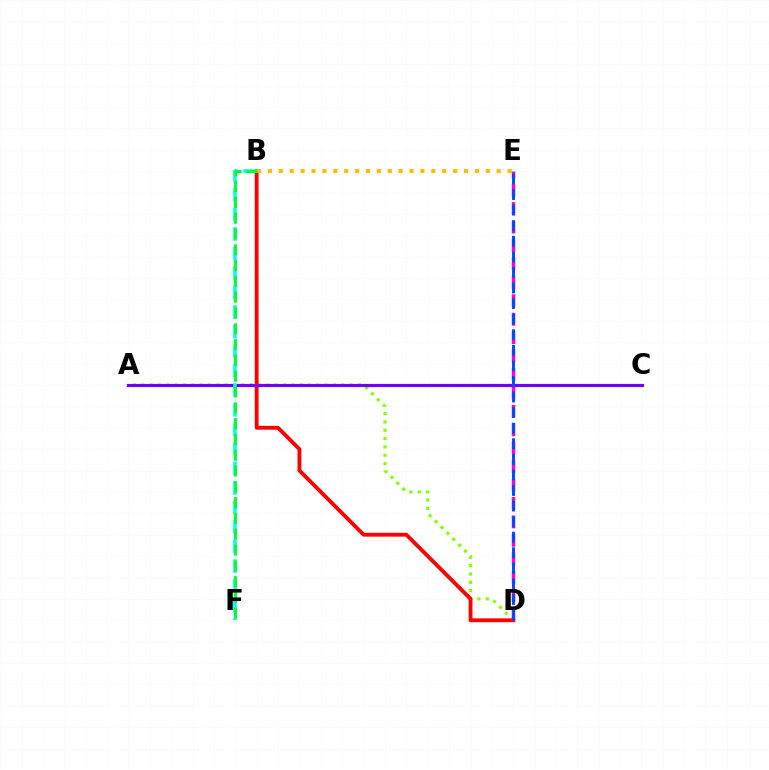{('A', 'D'): [{'color': '#84ff00', 'line_style': 'dotted', 'thickness': 2.26}], ('B', 'D'): [{'color': '#ff0000', 'line_style': 'solid', 'thickness': 2.75}], ('B', 'E'): [{'color': '#ffbd00', 'line_style': 'dotted', 'thickness': 2.96}], ('D', 'E'): [{'color': '#ff00cf', 'line_style': 'dashed', 'thickness': 2.5}, {'color': '#004bff', 'line_style': 'dashed', 'thickness': 2.12}], ('A', 'C'): [{'color': '#7200ff', 'line_style': 'solid', 'thickness': 2.28}], ('B', 'F'): [{'color': '#00fff6', 'line_style': 'dashed', 'thickness': 2.65}, {'color': '#00ff39', 'line_style': 'dashed', 'thickness': 2.15}]}